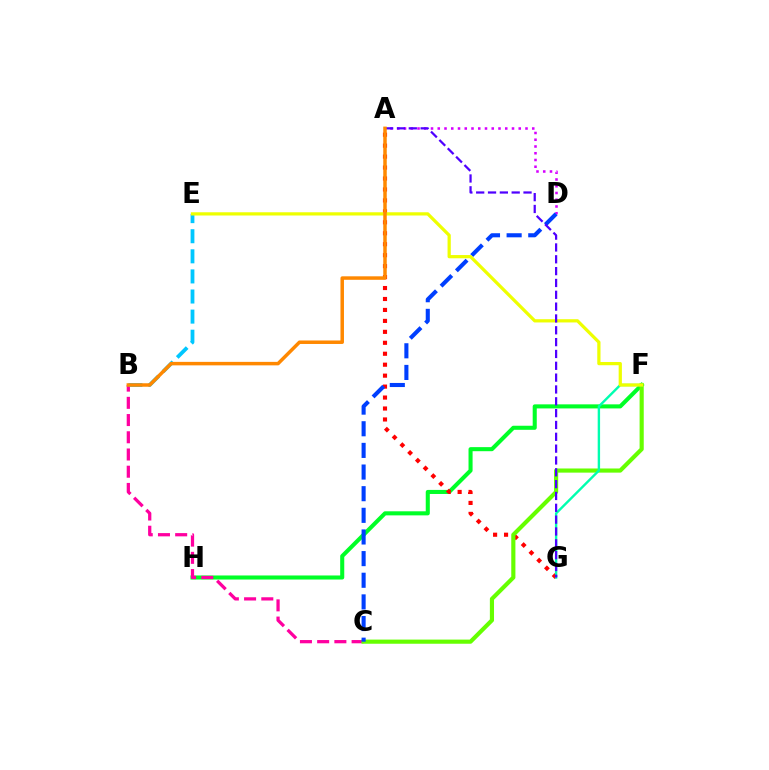{('F', 'H'): [{'color': '#00ff27', 'line_style': 'solid', 'thickness': 2.93}], ('B', 'C'): [{'color': '#ff00a0', 'line_style': 'dashed', 'thickness': 2.34}], ('A', 'G'): [{'color': '#ff0000', 'line_style': 'dotted', 'thickness': 2.98}, {'color': '#4f00ff', 'line_style': 'dashed', 'thickness': 1.61}], ('C', 'F'): [{'color': '#66ff00', 'line_style': 'solid', 'thickness': 2.98}], ('A', 'D'): [{'color': '#d600ff', 'line_style': 'dotted', 'thickness': 1.83}], ('B', 'E'): [{'color': '#00c7ff', 'line_style': 'dashed', 'thickness': 2.73}], ('F', 'G'): [{'color': '#00ffaf', 'line_style': 'solid', 'thickness': 1.72}], ('C', 'D'): [{'color': '#003fff', 'line_style': 'dashed', 'thickness': 2.94}], ('E', 'F'): [{'color': '#eeff00', 'line_style': 'solid', 'thickness': 2.33}], ('A', 'B'): [{'color': '#ff8800', 'line_style': 'solid', 'thickness': 2.51}]}